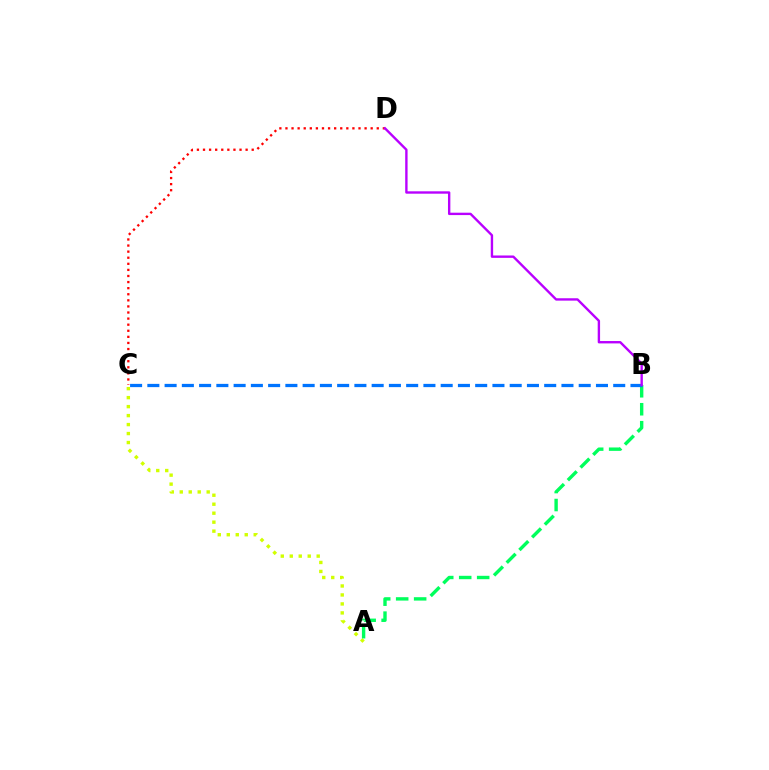{('A', 'C'): [{'color': '#d1ff00', 'line_style': 'dotted', 'thickness': 2.44}], ('A', 'B'): [{'color': '#00ff5c', 'line_style': 'dashed', 'thickness': 2.44}], ('C', 'D'): [{'color': '#ff0000', 'line_style': 'dotted', 'thickness': 1.65}], ('B', 'C'): [{'color': '#0074ff', 'line_style': 'dashed', 'thickness': 2.34}], ('B', 'D'): [{'color': '#b900ff', 'line_style': 'solid', 'thickness': 1.71}]}